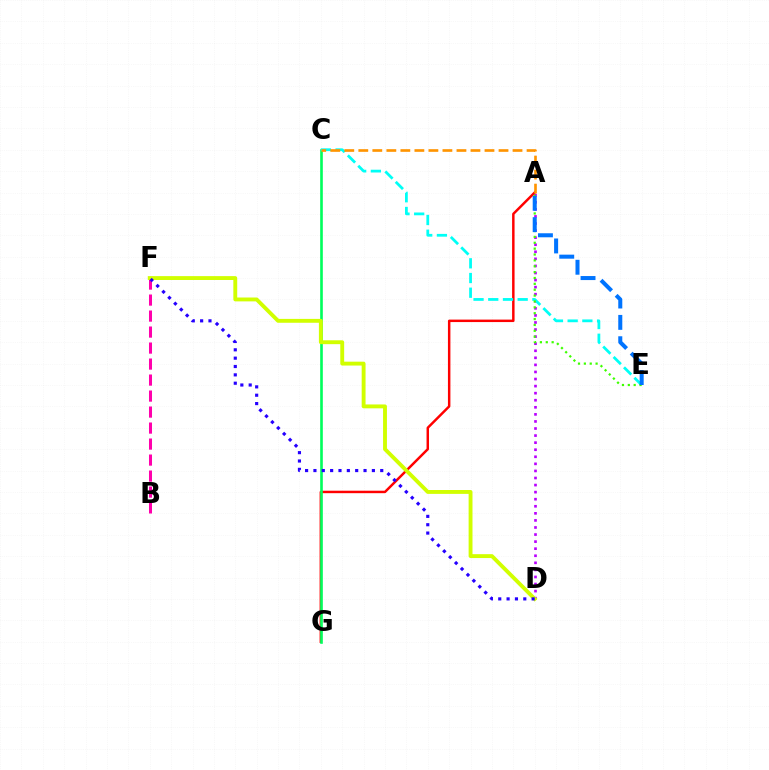{('A', 'D'): [{'color': '#b900ff', 'line_style': 'dotted', 'thickness': 1.92}], ('B', 'F'): [{'color': '#ff00ac', 'line_style': 'dashed', 'thickness': 2.17}], ('A', 'G'): [{'color': '#ff0000', 'line_style': 'solid', 'thickness': 1.78}], ('C', 'G'): [{'color': '#00ff5c', 'line_style': 'solid', 'thickness': 1.9}], ('C', 'E'): [{'color': '#00fff6', 'line_style': 'dashed', 'thickness': 2.0}], ('A', 'C'): [{'color': '#ff9400', 'line_style': 'dashed', 'thickness': 1.9}], ('D', 'F'): [{'color': '#d1ff00', 'line_style': 'solid', 'thickness': 2.79}, {'color': '#2500ff', 'line_style': 'dotted', 'thickness': 2.27}], ('A', 'E'): [{'color': '#3dff00', 'line_style': 'dotted', 'thickness': 1.59}, {'color': '#0074ff', 'line_style': 'dashed', 'thickness': 2.9}]}